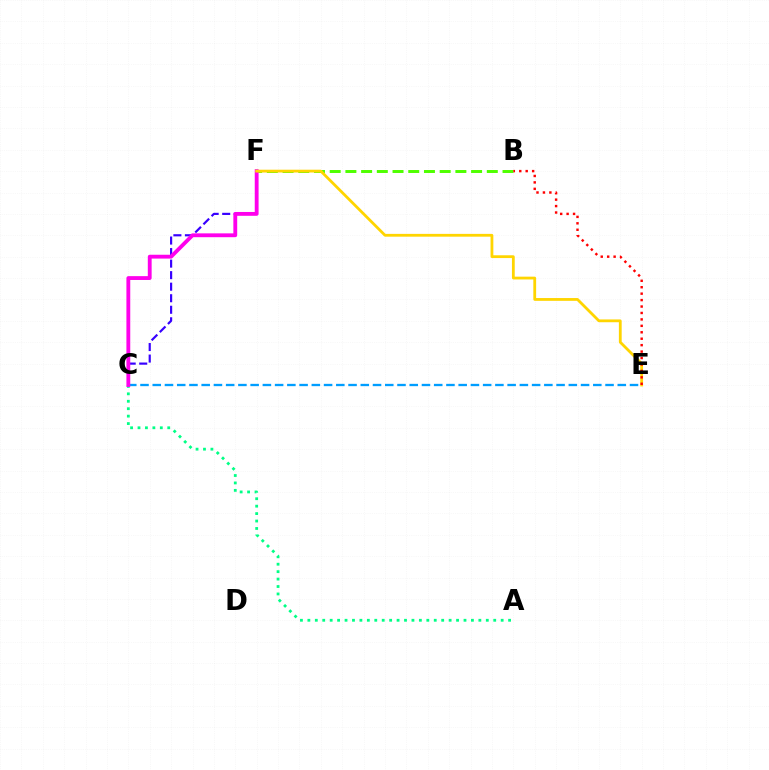{('B', 'F'): [{'color': '#4fff00', 'line_style': 'dashed', 'thickness': 2.13}], ('A', 'C'): [{'color': '#00ff86', 'line_style': 'dotted', 'thickness': 2.02}], ('C', 'F'): [{'color': '#3700ff', 'line_style': 'dashed', 'thickness': 1.57}, {'color': '#ff00ed', 'line_style': 'solid', 'thickness': 2.76}], ('C', 'E'): [{'color': '#009eff', 'line_style': 'dashed', 'thickness': 1.66}], ('E', 'F'): [{'color': '#ffd500', 'line_style': 'solid', 'thickness': 2.01}], ('B', 'E'): [{'color': '#ff0000', 'line_style': 'dotted', 'thickness': 1.75}]}